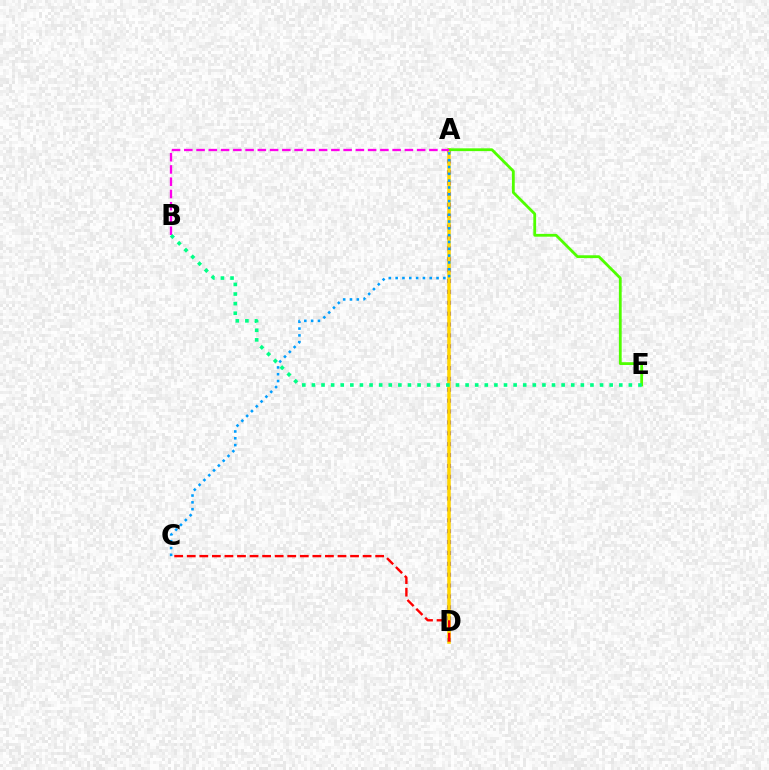{('A', 'D'): [{'color': '#3700ff', 'line_style': 'dotted', 'thickness': 2.96}, {'color': '#ffd500', 'line_style': 'solid', 'thickness': 2.53}], ('A', 'E'): [{'color': '#4fff00', 'line_style': 'solid', 'thickness': 2.02}], ('C', 'D'): [{'color': '#ff0000', 'line_style': 'dashed', 'thickness': 1.71}], ('A', 'C'): [{'color': '#009eff', 'line_style': 'dotted', 'thickness': 1.85}], ('A', 'B'): [{'color': '#ff00ed', 'line_style': 'dashed', 'thickness': 1.66}], ('B', 'E'): [{'color': '#00ff86', 'line_style': 'dotted', 'thickness': 2.61}]}